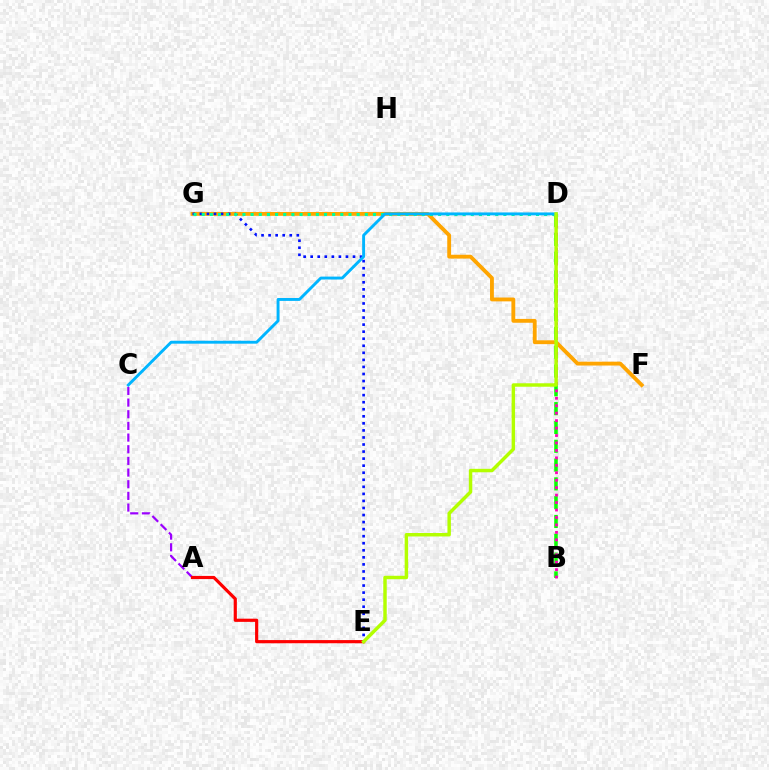{('B', 'D'): [{'color': '#08ff00', 'line_style': 'dashed', 'thickness': 2.56}, {'color': '#ff00bd', 'line_style': 'dotted', 'thickness': 2.02}], ('A', 'C'): [{'color': '#9b00ff', 'line_style': 'dashed', 'thickness': 1.58}], ('A', 'E'): [{'color': '#ff0000', 'line_style': 'solid', 'thickness': 2.29}], ('F', 'G'): [{'color': '#ffa500', 'line_style': 'solid', 'thickness': 2.77}], ('E', 'G'): [{'color': '#0010ff', 'line_style': 'dotted', 'thickness': 1.92}], ('D', 'G'): [{'color': '#00ff9d', 'line_style': 'dotted', 'thickness': 2.22}], ('C', 'D'): [{'color': '#00b5ff', 'line_style': 'solid', 'thickness': 2.09}], ('D', 'E'): [{'color': '#b3ff00', 'line_style': 'solid', 'thickness': 2.49}]}